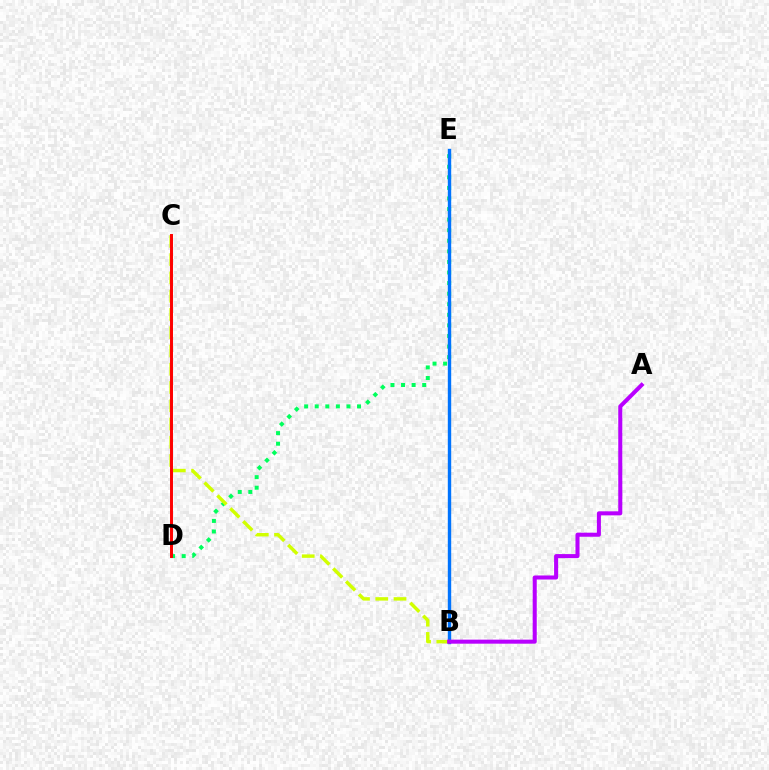{('D', 'E'): [{'color': '#00ff5c', 'line_style': 'dotted', 'thickness': 2.87}], ('B', 'E'): [{'color': '#0074ff', 'line_style': 'solid', 'thickness': 2.44}], ('B', 'C'): [{'color': '#d1ff00', 'line_style': 'dashed', 'thickness': 2.48}], ('C', 'D'): [{'color': '#ff0000', 'line_style': 'solid', 'thickness': 2.13}], ('A', 'B'): [{'color': '#b900ff', 'line_style': 'solid', 'thickness': 2.91}]}